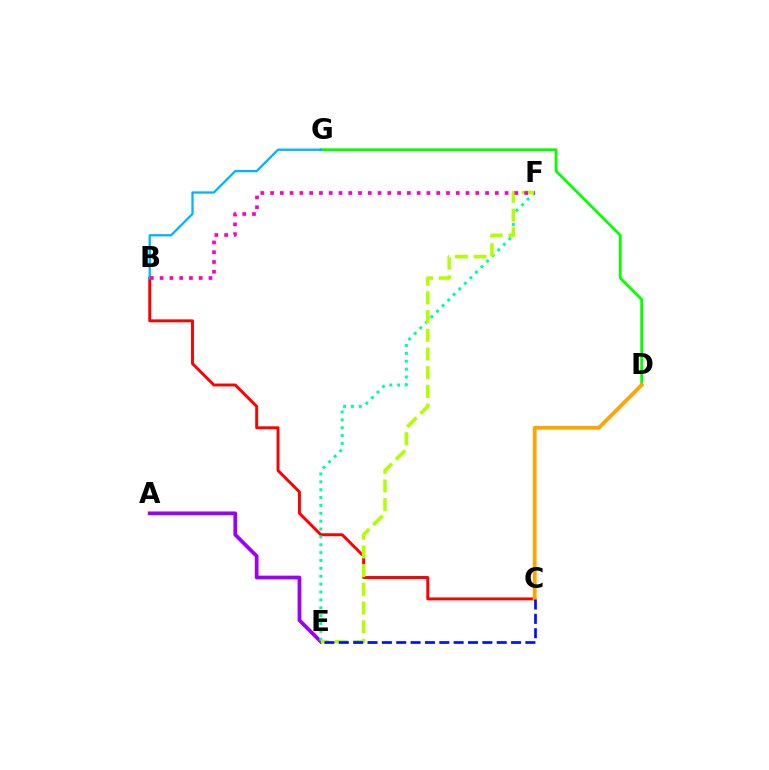{('B', 'C'): [{'color': '#ff0000', 'line_style': 'solid', 'thickness': 2.11}], ('D', 'G'): [{'color': '#08ff00', 'line_style': 'solid', 'thickness': 2.02}], ('A', 'E'): [{'color': '#9b00ff', 'line_style': 'solid', 'thickness': 2.69}], ('E', 'F'): [{'color': '#00ff9d', 'line_style': 'dotted', 'thickness': 2.14}, {'color': '#b3ff00', 'line_style': 'dashed', 'thickness': 2.54}], ('C', 'D'): [{'color': '#ffa500', 'line_style': 'solid', 'thickness': 2.75}], ('B', 'G'): [{'color': '#00b5ff', 'line_style': 'solid', 'thickness': 1.65}], ('C', 'E'): [{'color': '#0010ff', 'line_style': 'dashed', 'thickness': 1.95}], ('B', 'F'): [{'color': '#ff00bd', 'line_style': 'dotted', 'thickness': 2.66}]}